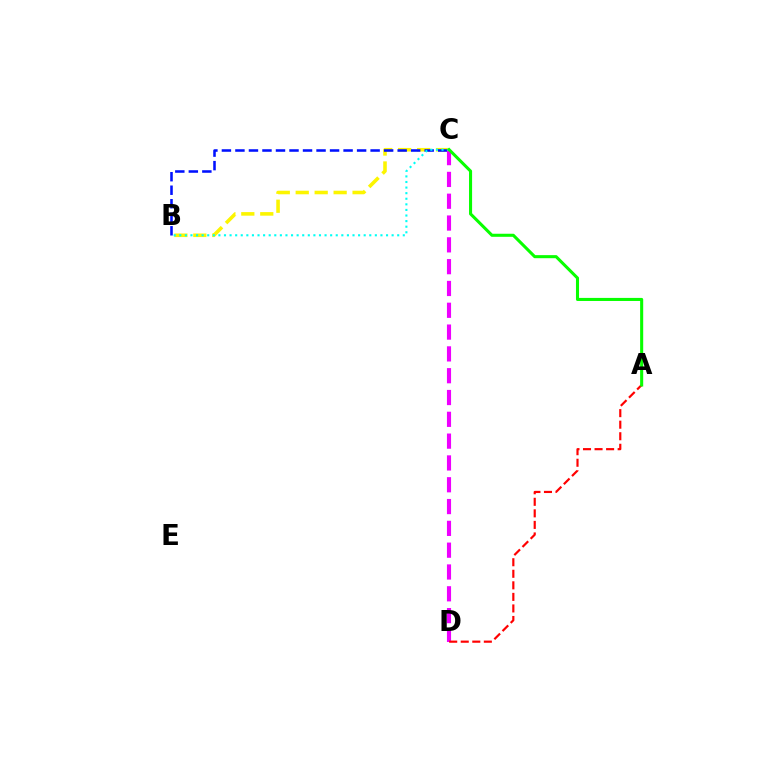{('B', 'C'): [{'color': '#fcf500', 'line_style': 'dashed', 'thickness': 2.57}, {'color': '#0010ff', 'line_style': 'dashed', 'thickness': 1.84}, {'color': '#00fff6', 'line_style': 'dotted', 'thickness': 1.52}], ('C', 'D'): [{'color': '#ee00ff', 'line_style': 'dashed', 'thickness': 2.96}], ('A', 'D'): [{'color': '#ff0000', 'line_style': 'dashed', 'thickness': 1.57}], ('A', 'C'): [{'color': '#08ff00', 'line_style': 'solid', 'thickness': 2.21}]}